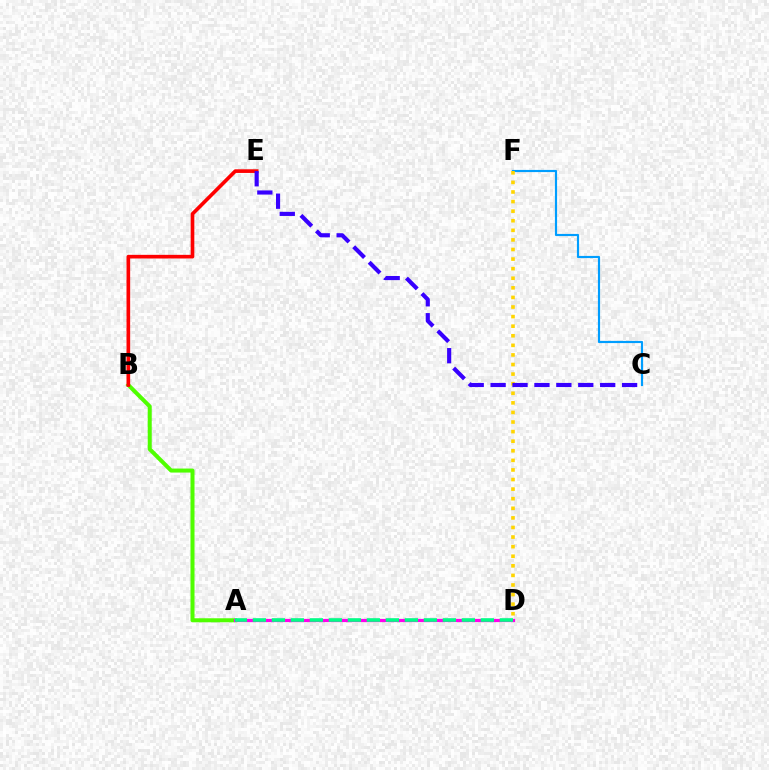{('C', 'F'): [{'color': '#009eff', 'line_style': 'solid', 'thickness': 1.56}], ('A', 'B'): [{'color': '#4fff00', 'line_style': 'solid', 'thickness': 2.89}], ('A', 'D'): [{'color': '#ff00ed', 'line_style': 'solid', 'thickness': 2.33}, {'color': '#00ff86', 'line_style': 'dashed', 'thickness': 2.58}], ('D', 'F'): [{'color': '#ffd500', 'line_style': 'dotted', 'thickness': 2.6}], ('B', 'E'): [{'color': '#ff0000', 'line_style': 'solid', 'thickness': 2.63}], ('C', 'E'): [{'color': '#3700ff', 'line_style': 'dashed', 'thickness': 2.98}]}